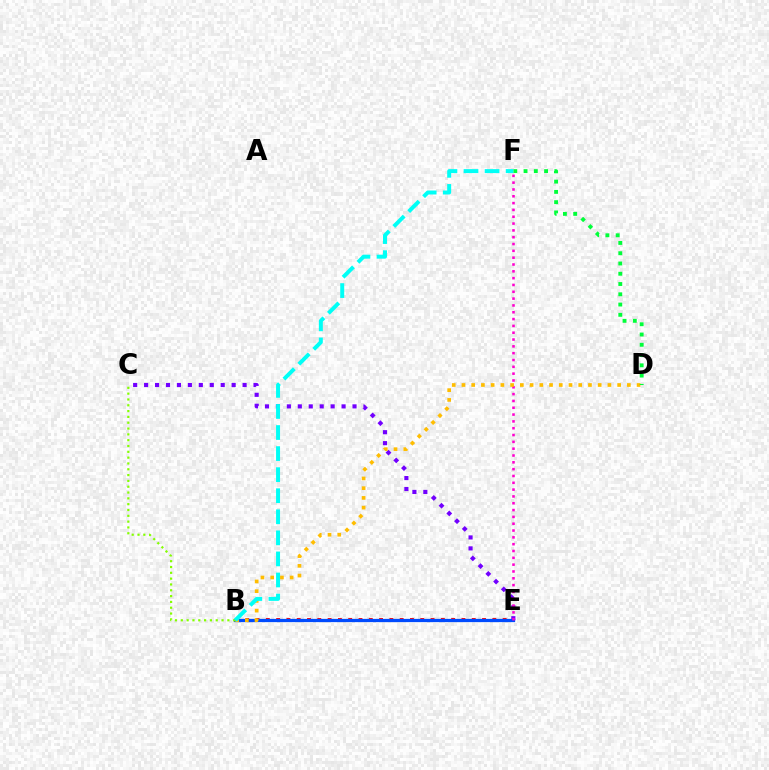{('B', 'E'): [{'color': '#ff0000', 'line_style': 'dotted', 'thickness': 2.8}, {'color': '#004bff', 'line_style': 'solid', 'thickness': 2.34}], ('C', 'E'): [{'color': '#7200ff', 'line_style': 'dotted', 'thickness': 2.97}], ('E', 'F'): [{'color': '#ff00cf', 'line_style': 'dotted', 'thickness': 1.85}], ('B', 'D'): [{'color': '#ffbd00', 'line_style': 'dotted', 'thickness': 2.64}], ('B', 'C'): [{'color': '#84ff00', 'line_style': 'dotted', 'thickness': 1.58}], ('D', 'F'): [{'color': '#00ff39', 'line_style': 'dotted', 'thickness': 2.79}], ('B', 'F'): [{'color': '#00fff6', 'line_style': 'dashed', 'thickness': 2.86}]}